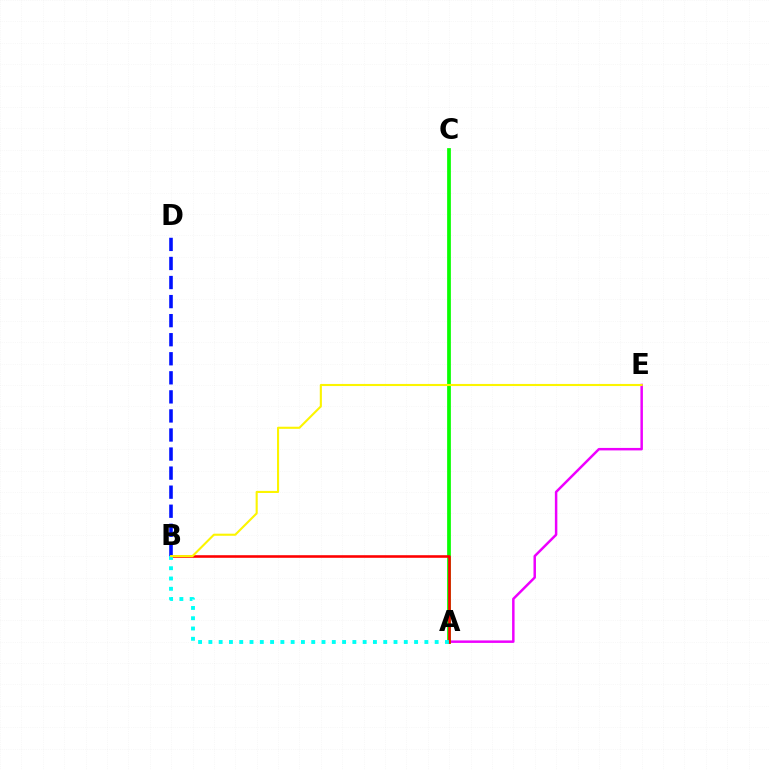{('A', 'E'): [{'color': '#ee00ff', 'line_style': 'solid', 'thickness': 1.79}], ('A', 'C'): [{'color': '#08ff00', 'line_style': 'solid', 'thickness': 2.69}], ('A', 'B'): [{'color': '#ff0000', 'line_style': 'solid', 'thickness': 1.86}, {'color': '#00fff6', 'line_style': 'dotted', 'thickness': 2.79}], ('B', 'D'): [{'color': '#0010ff', 'line_style': 'dashed', 'thickness': 2.59}], ('B', 'E'): [{'color': '#fcf500', 'line_style': 'solid', 'thickness': 1.51}]}